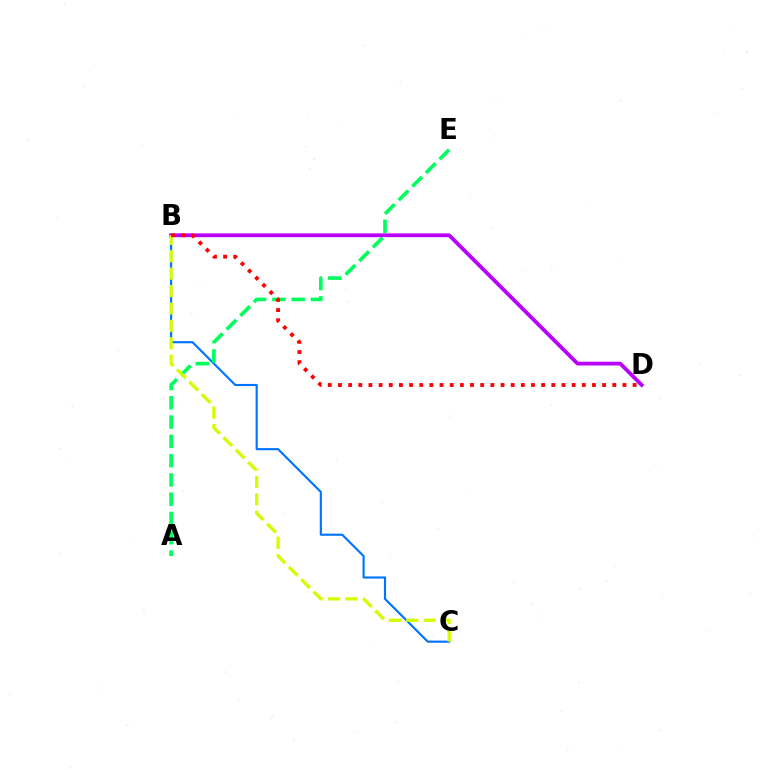{('B', 'C'): [{'color': '#0074ff', 'line_style': 'solid', 'thickness': 1.54}, {'color': '#d1ff00', 'line_style': 'dashed', 'thickness': 2.37}], ('A', 'E'): [{'color': '#00ff5c', 'line_style': 'dashed', 'thickness': 2.62}], ('B', 'D'): [{'color': '#b900ff', 'line_style': 'solid', 'thickness': 2.73}, {'color': '#ff0000', 'line_style': 'dotted', 'thickness': 2.76}]}